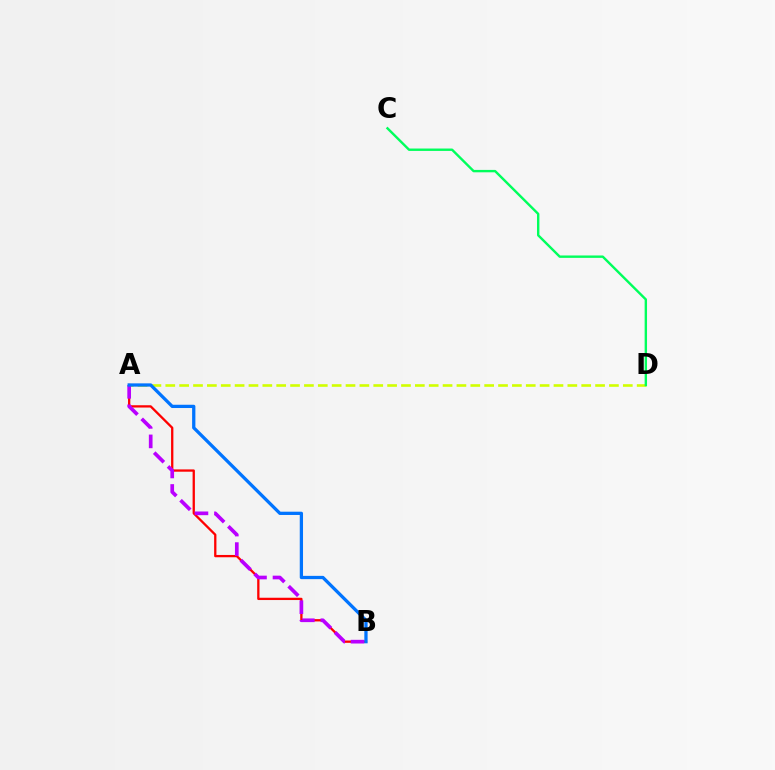{('A', 'D'): [{'color': '#d1ff00', 'line_style': 'dashed', 'thickness': 1.88}], ('A', 'B'): [{'color': '#ff0000', 'line_style': 'solid', 'thickness': 1.65}, {'color': '#b900ff', 'line_style': 'dashed', 'thickness': 2.65}, {'color': '#0074ff', 'line_style': 'solid', 'thickness': 2.35}], ('C', 'D'): [{'color': '#00ff5c', 'line_style': 'solid', 'thickness': 1.73}]}